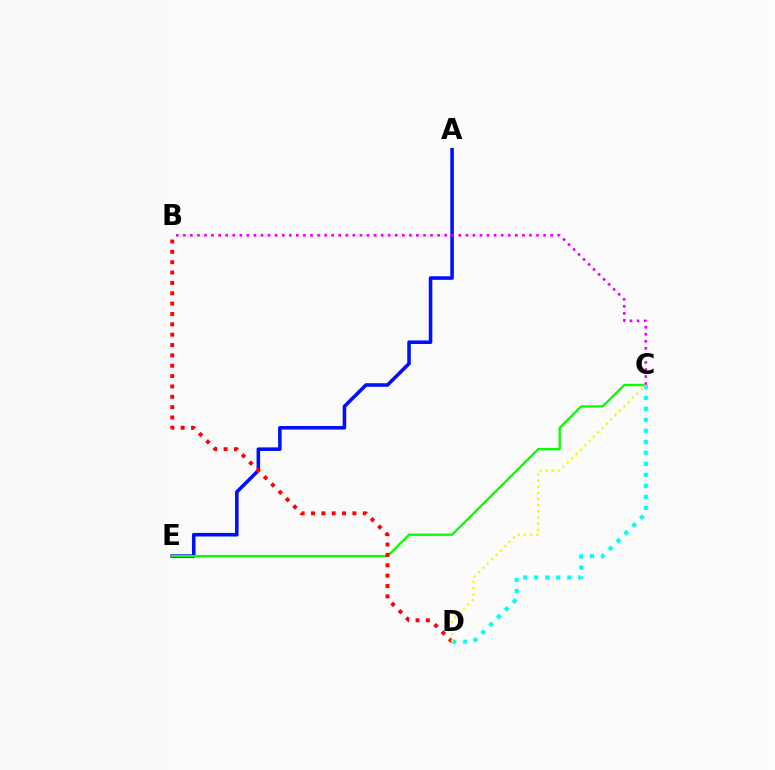{('A', 'E'): [{'color': '#0010ff', 'line_style': 'solid', 'thickness': 2.57}], ('C', 'E'): [{'color': '#08ff00', 'line_style': 'solid', 'thickness': 1.68}], ('B', 'D'): [{'color': '#ff0000', 'line_style': 'dotted', 'thickness': 2.81}], ('B', 'C'): [{'color': '#ee00ff', 'line_style': 'dotted', 'thickness': 1.92}], ('C', 'D'): [{'color': '#00fff6', 'line_style': 'dotted', 'thickness': 2.99}, {'color': '#fcf500', 'line_style': 'dotted', 'thickness': 1.66}]}